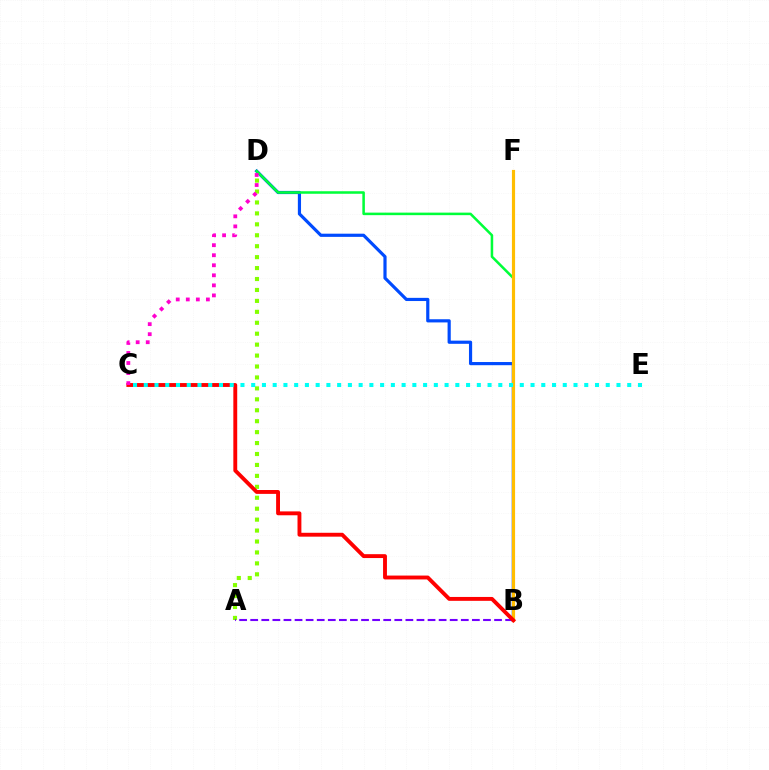{('A', 'D'): [{'color': '#84ff00', 'line_style': 'dotted', 'thickness': 2.97}], ('B', 'D'): [{'color': '#004bff', 'line_style': 'solid', 'thickness': 2.29}, {'color': '#00ff39', 'line_style': 'solid', 'thickness': 1.82}], ('B', 'F'): [{'color': '#ffbd00', 'line_style': 'solid', 'thickness': 2.29}], ('A', 'B'): [{'color': '#7200ff', 'line_style': 'dashed', 'thickness': 1.51}], ('B', 'C'): [{'color': '#ff0000', 'line_style': 'solid', 'thickness': 2.79}], ('C', 'D'): [{'color': '#ff00cf', 'line_style': 'dotted', 'thickness': 2.73}], ('C', 'E'): [{'color': '#00fff6', 'line_style': 'dotted', 'thickness': 2.92}]}